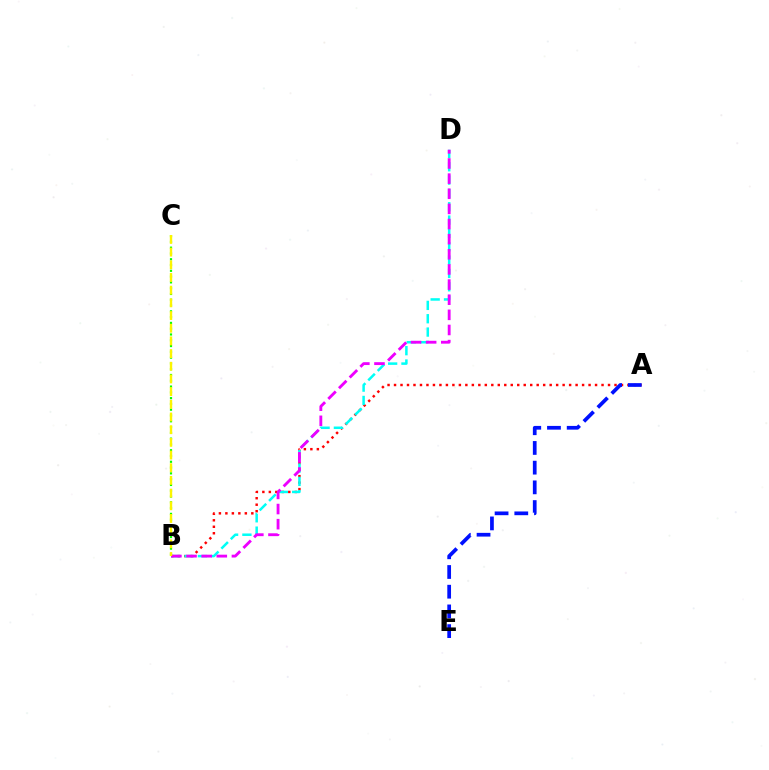{('A', 'B'): [{'color': '#ff0000', 'line_style': 'dotted', 'thickness': 1.76}], ('B', 'D'): [{'color': '#00fff6', 'line_style': 'dashed', 'thickness': 1.81}, {'color': '#ee00ff', 'line_style': 'dashed', 'thickness': 2.06}], ('A', 'E'): [{'color': '#0010ff', 'line_style': 'dashed', 'thickness': 2.68}], ('B', 'C'): [{'color': '#08ff00', 'line_style': 'dotted', 'thickness': 1.57}, {'color': '#fcf500', 'line_style': 'dashed', 'thickness': 1.72}]}